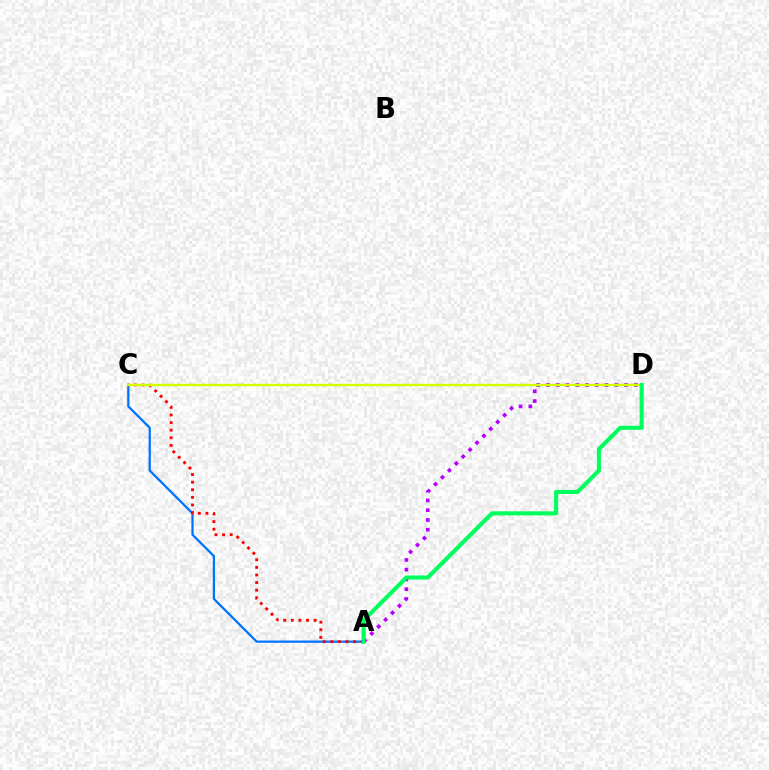{('A', 'C'): [{'color': '#0074ff', 'line_style': 'solid', 'thickness': 1.63}, {'color': '#ff0000', 'line_style': 'dotted', 'thickness': 2.07}], ('A', 'D'): [{'color': '#b900ff', 'line_style': 'dotted', 'thickness': 2.65}, {'color': '#00ff5c', 'line_style': 'solid', 'thickness': 2.94}], ('C', 'D'): [{'color': '#d1ff00', 'line_style': 'solid', 'thickness': 1.73}]}